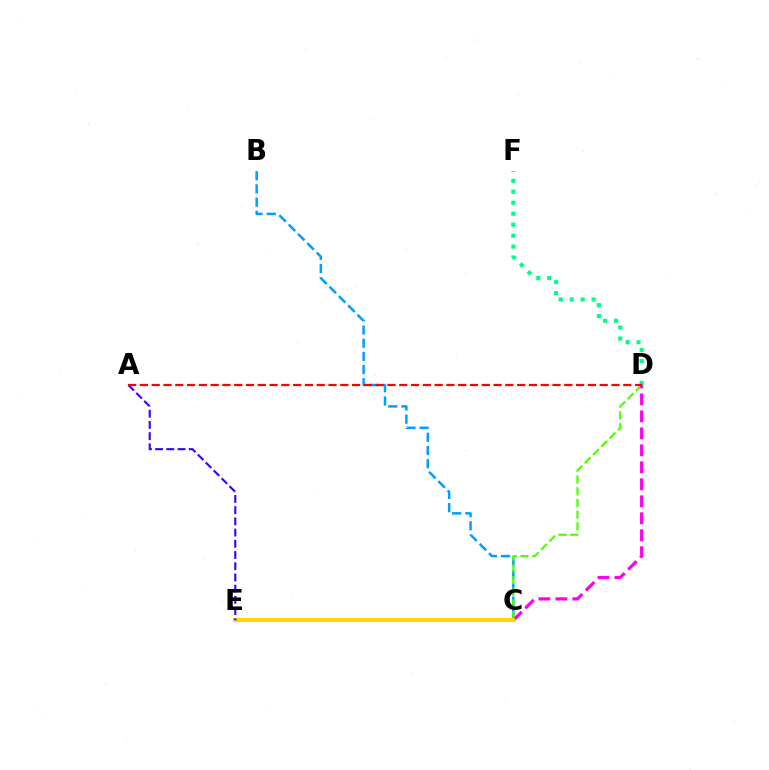{('B', 'C'): [{'color': '#009eff', 'line_style': 'dashed', 'thickness': 1.79}], ('C', 'D'): [{'color': '#4fff00', 'line_style': 'dashed', 'thickness': 1.59}, {'color': '#ff00ed', 'line_style': 'dashed', 'thickness': 2.31}], ('C', 'E'): [{'color': '#ffd500', 'line_style': 'solid', 'thickness': 2.94}], ('D', 'F'): [{'color': '#00ff86', 'line_style': 'dotted', 'thickness': 2.98}], ('A', 'E'): [{'color': '#3700ff', 'line_style': 'dashed', 'thickness': 1.52}], ('A', 'D'): [{'color': '#ff0000', 'line_style': 'dashed', 'thickness': 1.6}]}